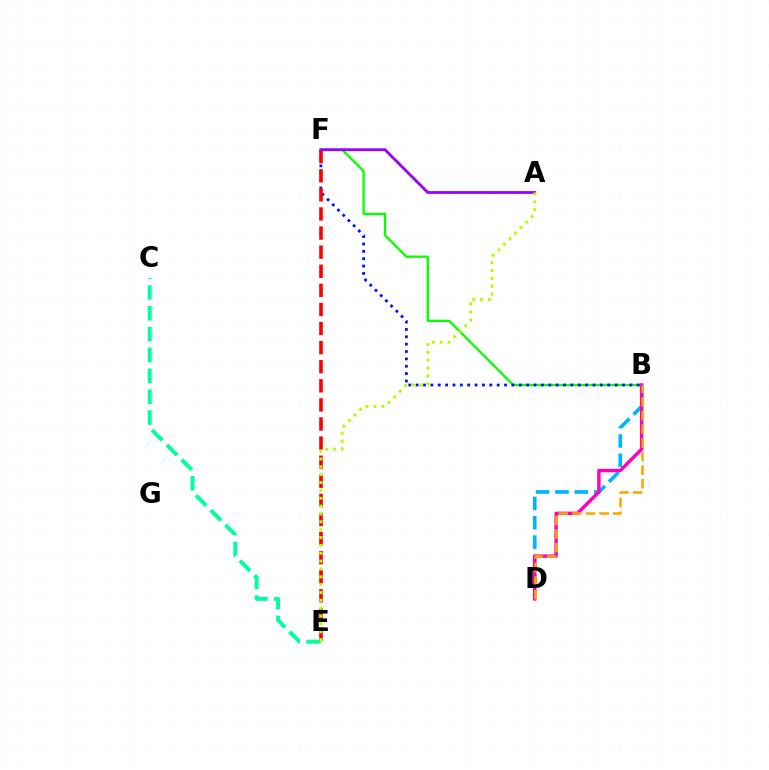{('B', 'F'): [{'color': '#08ff00', 'line_style': 'solid', 'thickness': 1.67}, {'color': '#0010ff', 'line_style': 'dotted', 'thickness': 2.0}], ('B', 'D'): [{'color': '#00b5ff', 'line_style': 'dashed', 'thickness': 2.63}, {'color': '#ff00bd', 'line_style': 'solid', 'thickness': 2.46}, {'color': '#ffa500', 'line_style': 'dashed', 'thickness': 1.85}], ('C', 'E'): [{'color': '#00ff9d', 'line_style': 'dashed', 'thickness': 2.83}], ('E', 'F'): [{'color': '#ff0000', 'line_style': 'dashed', 'thickness': 2.59}], ('A', 'F'): [{'color': '#9b00ff', 'line_style': 'solid', 'thickness': 2.02}], ('A', 'E'): [{'color': '#b3ff00', 'line_style': 'dotted', 'thickness': 2.13}]}